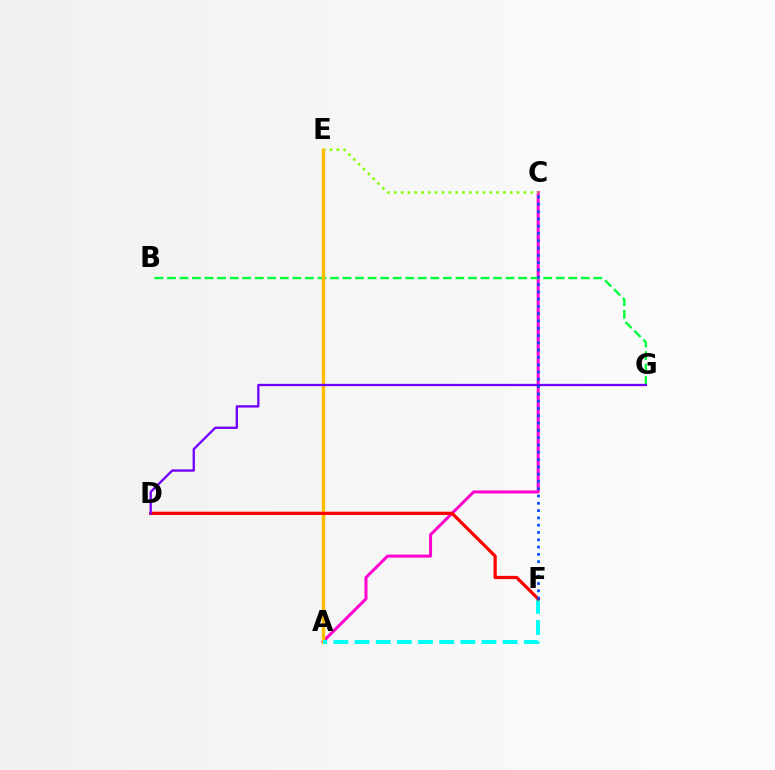{('A', 'C'): [{'color': '#ff00cf', 'line_style': 'solid', 'thickness': 2.17}], ('B', 'G'): [{'color': '#00ff39', 'line_style': 'dashed', 'thickness': 1.7}], ('C', 'E'): [{'color': '#84ff00', 'line_style': 'dotted', 'thickness': 1.85}], ('A', 'E'): [{'color': '#ffbd00', 'line_style': 'solid', 'thickness': 2.46}], ('A', 'F'): [{'color': '#00fff6', 'line_style': 'dashed', 'thickness': 2.87}], ('D', 'F'): [{'color': '#ff0000', 'line_style': 'solid', 'thickness': 2.34}], ('D', 'G'): [{'color': '#7200ff', 'line_style': 'solid', 'thickness': 1.67}], ('C', 'F'): [{'color': '#004bff', 'line_style': 'dotted', 'thickness': 1.98}]}